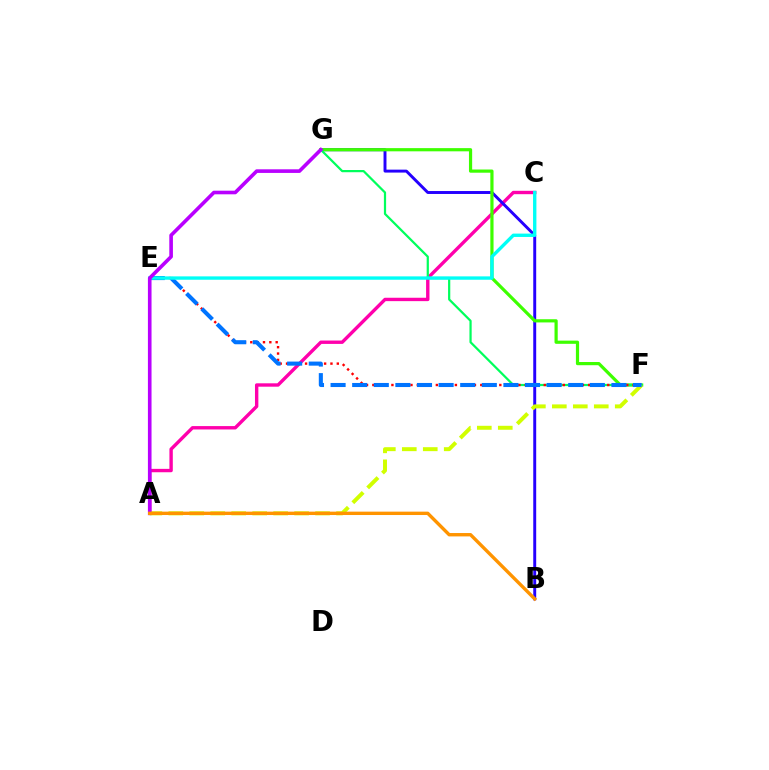{('A', 'C'): [{'color': '#ff00ac', 'line_style': 'solid', 'thickness': 2.44}], ('B', 'G'): [{'color': '#2500ff', 'line_style': 'solid', 'thickness': 2.11}], ('F', 'G'): [{'color': '#3dff00', 'line_style': 'solid', 'thickness': 2.3}, {'color': '#00ff5c', 'line_style': 'solid', 'thickness': 1.6}], ('E', 'F'): [{'color': '#ff0000', 'line_style': 'dotted', 'thickness': 1.72}, {'color': '#0074ff', 'line_style': 'dashed', 'thickness': 2.93}], ('A', 'F'): [{'color': '#d1ff00', 'line_style': 'dashed', 'thickness': 2.85}], ('C', 'E'): [{'color': '#00fff6', 'line_style': 'solid', 'thickness': 2.43}], ('A', 'G'): [{'color': '#b900ff', 'line_style': 'solid', 'thickness': 2.61}], ('A', 'B'): [{'color': '#ff9400', 'line_style': 'solid', 'thickness': 2.43}]}